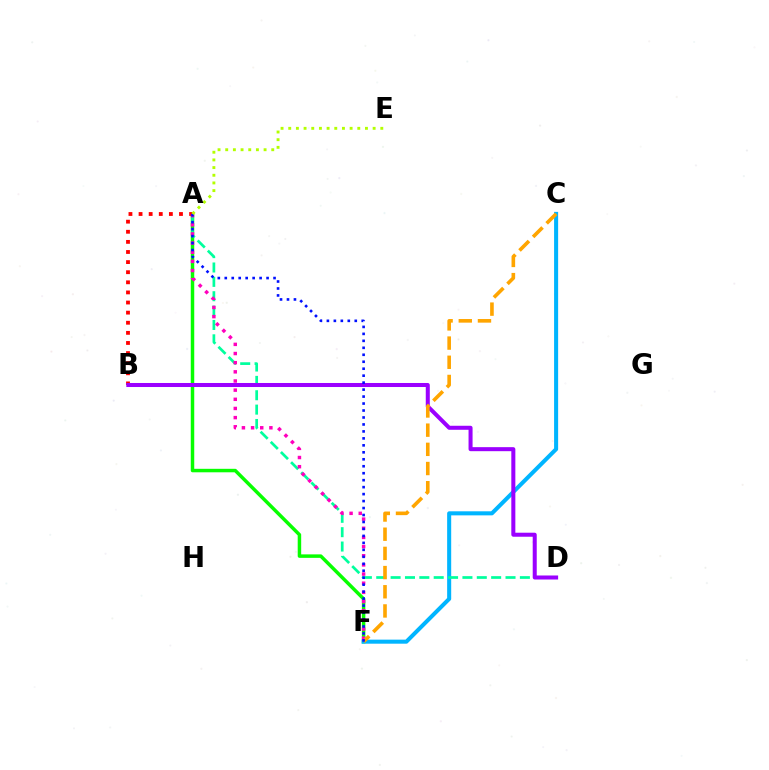{('A', 'F'): [{'color': '#08ff00', 'line_style': 'solid', 'thickness': 2.51}, {'color': '#ff00bd', 'line_style': 'dotted', 'thickness': 2.49}, {'color': '#0010ff', 'line_style': 'dotted', 'thickness': 1.89}], ('A', 'B'): [{'color': '#ff0000', 'line_style': 'dotted', 'thickness': 2.75}], ('C', 'F'): [{'color': '#00b5ff', 'line_style': 'solid', 'thickness': 2.91}, {'color': '#ffa500', 'line_style': 'dashed', 'thickness': 2.61}], ('A', 'D'): [{'color': '#00ff9d', 'line_style': 'dashed', 'thickness': 1.95}], ('B', 'D'): [{'color': '#9b00ff', 'line_style': 'solid', 'thickness': 2.9}], ('A', 'E'): [{'color': '#b3ff00', 'line_style': 'dotted', 'thickness': 2.08}]}